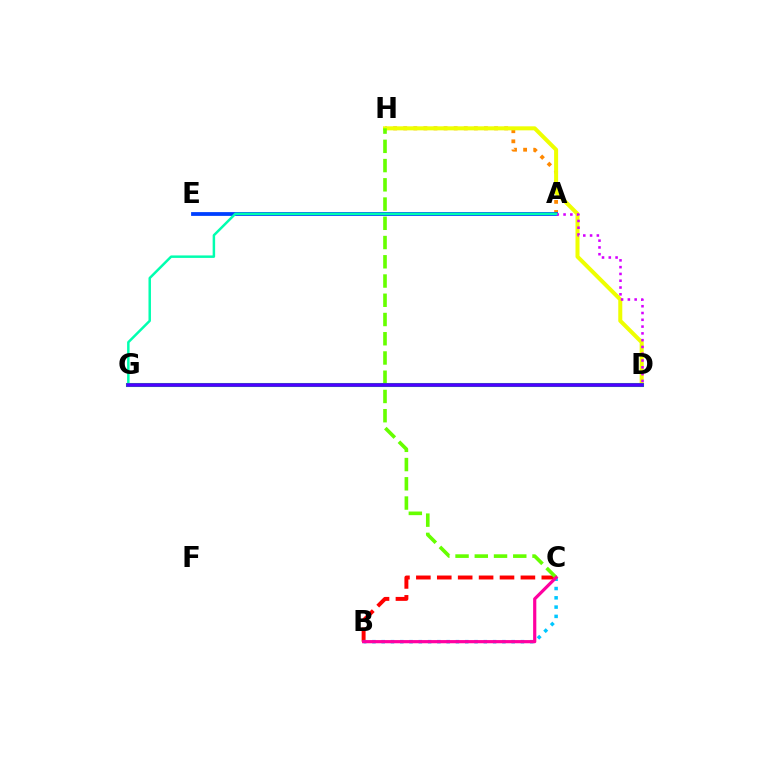{('A', 'H'): [{'color': '#ff8800', 'line_style': 'dotted', 'thickness': 2.74}], ('B', 'C'): [{'color': '#ff0000', 'line_style': 'dashed', 'thickness': 2.84}, {'color': '#00c7ff', 'line_style': 'dotted', 'thickness': 2.52}, {'color': '#ff00a0', 'line_style': 'solid', 'thickness': 2.3}], ('A', 'E'): [{'color': '#003fff', 'line_style': 'solid', 'thickness': 2.73}], ('D', 'H'): [{'color': '#eeff00', 'line_style': 'solid', 'thickness': 2.89}], ('A', 'D'): [{'color': '#d600ff', 'line_style': 'dotted', 'thickness': 1.84}], ('C', 'H'): [{'color': '#66ff00', 'line_style': 'dashed', 'thickness': 2.61}], ('D', 'G'): [{'color': '#00ff27', 'line_style': 'solid', 'thickness': 2.94}, {'color': '#4f00ff', 'line_style': 'solid', 'thickness': 2.6}], ('A', 'G'): [{'color': '#00ffaf', 'line_style': 'solid', 'thickness': 1.78}]}